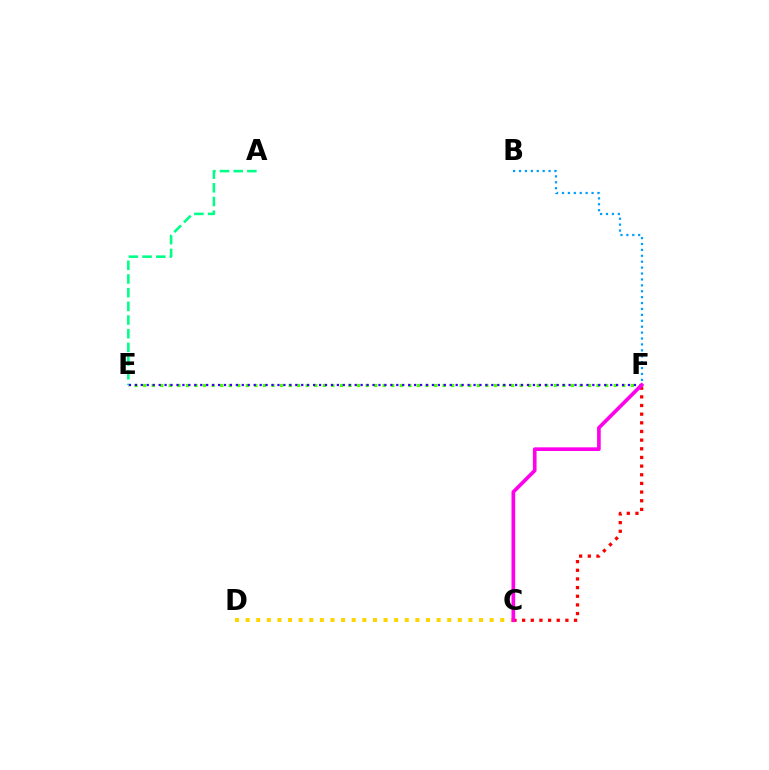{('C', 'F'): [{'color': '#ff0000', 'line_style': 'dotted', 'thickness': 2.35}, {'color': '#ff00ed', 'line_style': 'solid', 'thickness': 2.63}], ('B', 'F'): [{'color': '#009eff', 'line_style': 'dotted', 'thickness': 1.61}], ('E', 'F'): [{'color': '#4fff00', 'line_style': 'dotted', 'thickness': 2.32}, {'color': '#3700ff', 'line_style': 'dotted', 'thickness': 1.61}], ('C', 'D'): [{'color': '#ffd500', 'line_style': 'dotted', 'thickness': 2.88}], ('A', 'E'): [{'color': '#00ff86', 'line_style': 'dashed', 'thickness': 1.86}]}